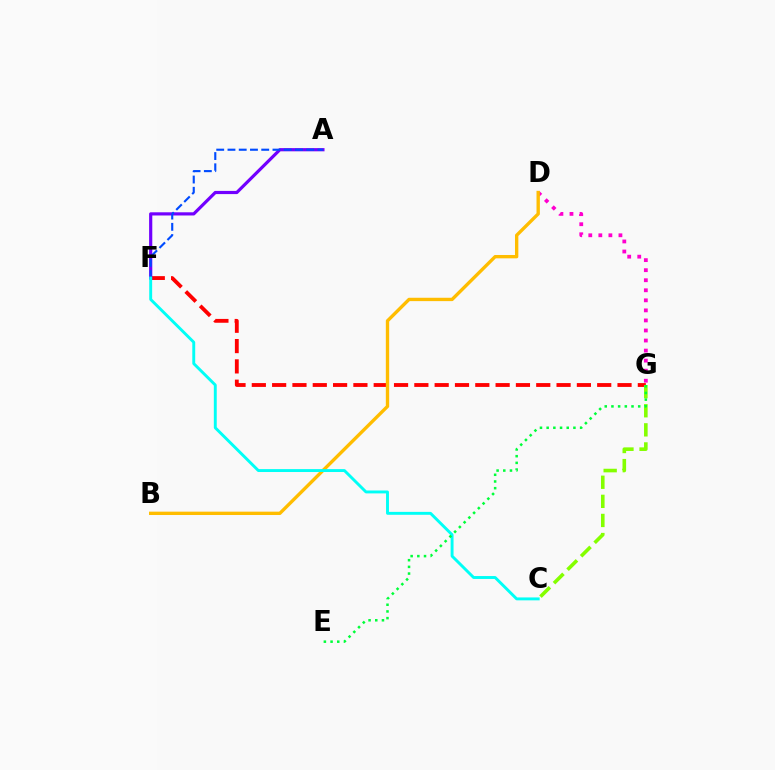{('F', 'G'): [{'color': '#ff0000', 'line_style': 'dashed', 'thickness': 2.76}], ('A', 'F'): [{'color': '#7200ff', 'line_style': 'solid', 'thickness': 2.29}, {'color': '#004bff', 'line_style': 'dashed', 'thickness': 1.53}], ('D', 'G'): [{'color': '#ff00cf', 'line_style': 'dotted', 'thickness': 2.73}], ('C', 'G'): [{'color': '#84ff00', 'line_style': 'dashed', 'thickness': 2.59}], ('B', 'D'): [{'color': '#ffbd00', 'line_style': 'solid', 'thickness': 2.42}], ('C', 'F'): [{'color': '#00fff6', 'line_style': 'solid', 'thickness': 2.09}], ('E', 'G'): [{'color': '#00ff39', 'line_style': 'dotted', 'thickness': 1.82}]}